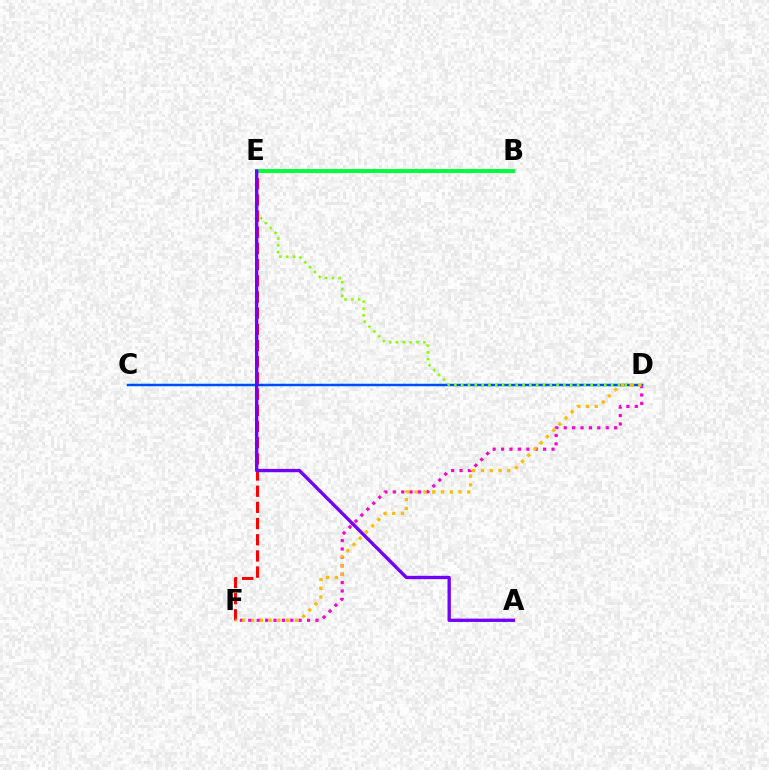{('D', 'F'): [{'color': '#ff00cf', 'line_style': 'dotted', 'thickness': 2.28}, {'color': '#ffbd00', 'line_style': 'dotted', 'thickness': 2.38}], ('C', 'D'): [{'color': '#00fff6', 'line_style': 'solid', 'thickness': 1.69}, {'color': '#004bff', 'line_style': 'solid', 'thickness': 1.71}], ('E', 'F'): [{'color': '#ff0000', 'line_style': 'dashed', 'thickness': 2.2}], ('D', 'E'): [{'color': '#84ff00', 'line_style': 'dotted', 'thickness': 1.85}], ('B', 'E'): [{'color': '#00ff39', 'line_style': 'solid', 'thickness': 2.82}], ('A', 'E'): [{'color': '#7200ff', 'line_style': 'solid', 'thickness': 2.4}]}